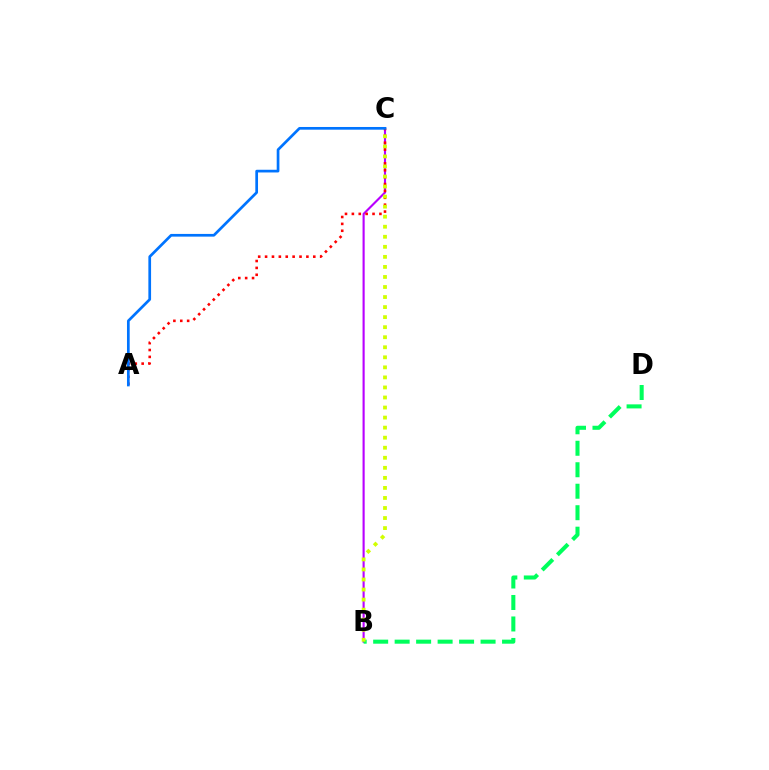{('B', 'C'): [{'color': '#b900ff', 'line_style': 'solid', 'thickness': 1.53}, {'color': '#d1ff00', 'line_style': 'dotted', 'thickness': 2.73}], ('A', 'C'): [{'color': '#ff0000', 'line_style': 'dotted', 'thickness': 1.87}, {'color': '#0074ff', 'line_style': 'solid', 'thickness': 1.95}], ('B', 'D'): [{'color': '#00ff5c', 'line_style': 'dashed', 'thickness': 2.92}]}